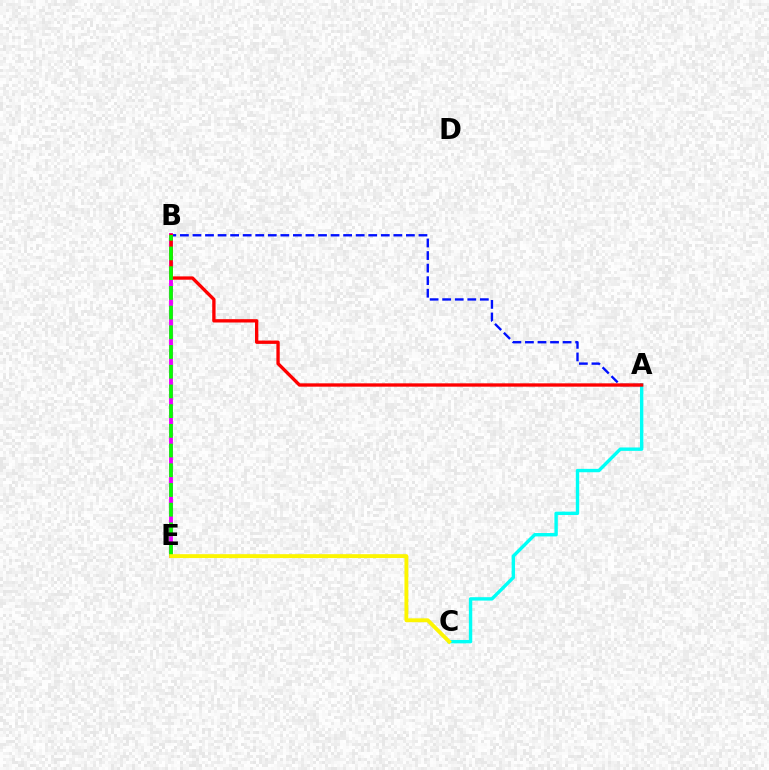{('A', 'C'): [{'color': '#00fff6', 'line_style': 'solid', 'thickness': 2.44}], ('A', 'B'): [{'color': '#0010ff', 'line_style': 'dashed', 'thickness': 1.71}, {'color': '#ff0000', 'line_style': 'solid', 'thickness': 2.4}], ('B', 'E'): [{'color': '#ee00ff', 'line_style': 'solid', 'thickness': 2.79}, {'color': '#08ff00', 'line_style': 'dashed', 'thickness': 2.68}], ('C', 'E'): [{'color': '#fcf500', 'line_style': 'solid', 'thickness': 2.79}]}